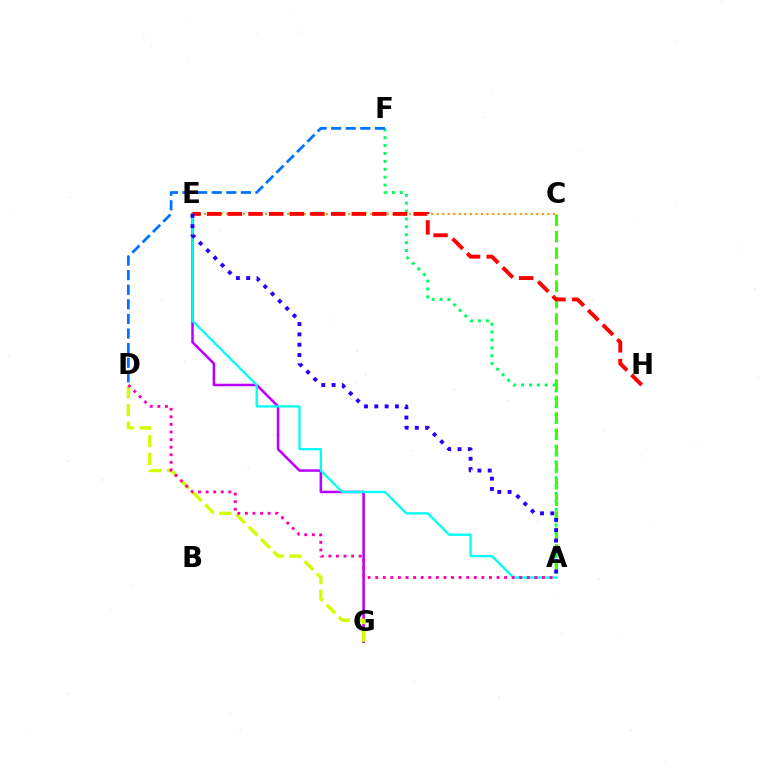{('A', 'F'): [{'color': '#00ff5c', 'line_style': 'dotted', 'thickness': 2.14}], ('E', 'G'): [{'color': '#b900ff', 'line_style': 'solid', 'thickness': 1.84}], ('D', 'G'): [{'color': '#d1ff00', 'line_style': 'dashed', 'thickness': 2.38}], ('A', 'C'): [{'color': '#3dff00', 'line_style': 'dashed', 'thickness': 2.24}], ('D', 'F'): [{'color': '#0074ff', 'line_style': 'dashed', 'thickness': 1.98}], ('C', 'E'): [{'color': '#ff9400', 'line_style': 'dotted', 'thickness': 1.5}], ('A', 'E'): [{'color': '#00fff6', 'line_style': 'solid', 'thickness': 1.66}, {'color': '#2500ff', 'line_style': 'dotted', 'thickness': 2.8}], ('E', 'H'): [{'color': '#ff0000', 'line_style': 'dashed', 'thickness': 2.8}], ('A', 'D'): [{'color': '#ff00ac', 'line_style': 'dotted', 'thickness': 2.06}]}